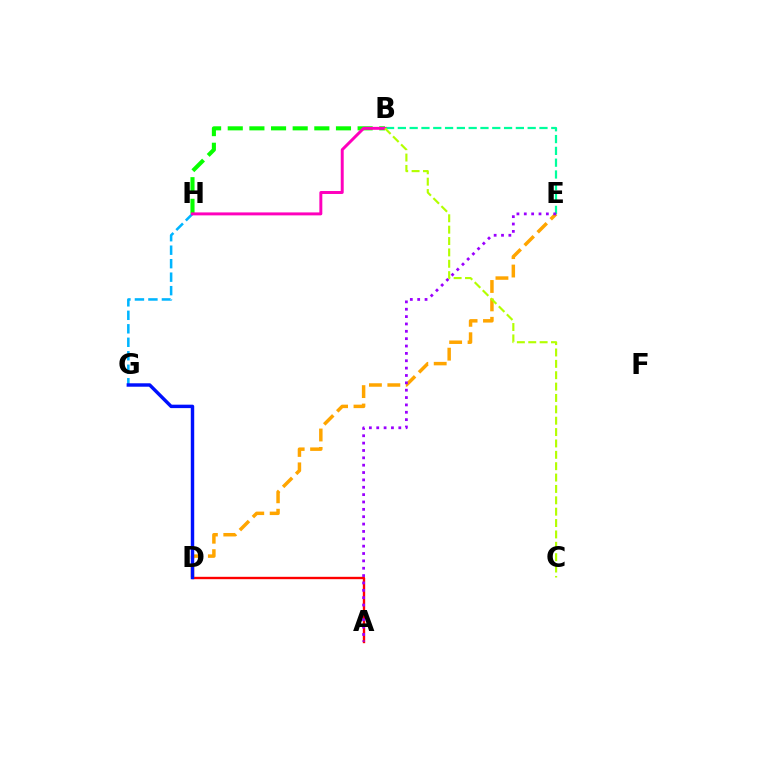{('A', 'D'): [{'color': '#ff0000', 'line_style': 'solid', 'thickness': 1.71}], ('B', 'H'): [{'color': '#08ff00', 'line_style': 'dashed', 'thickness': 2.94}, {'color': '#ff00bd', 'line_style': 'solid', 'thickness': 2.13}], ('B', 'E'): [{'color': '#00ff9d', 'line_style': 'dashed', 'thickness': 1.6}], ('G', 'H'): [{'color': '#00b5ff', 'line_style': 'dashed', 'thickness': 1.83}], ('D', 'E'): [{'color': '#ffa500', 'line_style': 'dashed', 'thickness': 2.5}], ('A', 'E'): [{'color': '#9b00ff', 'line_style': 'dotted', 'thickness': 2.0}], ('D', 'G'): [{'color': '#0010ff', 'line_style': 'solid', 'thickness': 2.47}], ('B', 'C'): [{'color': '#b3ff00', 'line_style': 'dashed', 'thickness': 1.54}]}